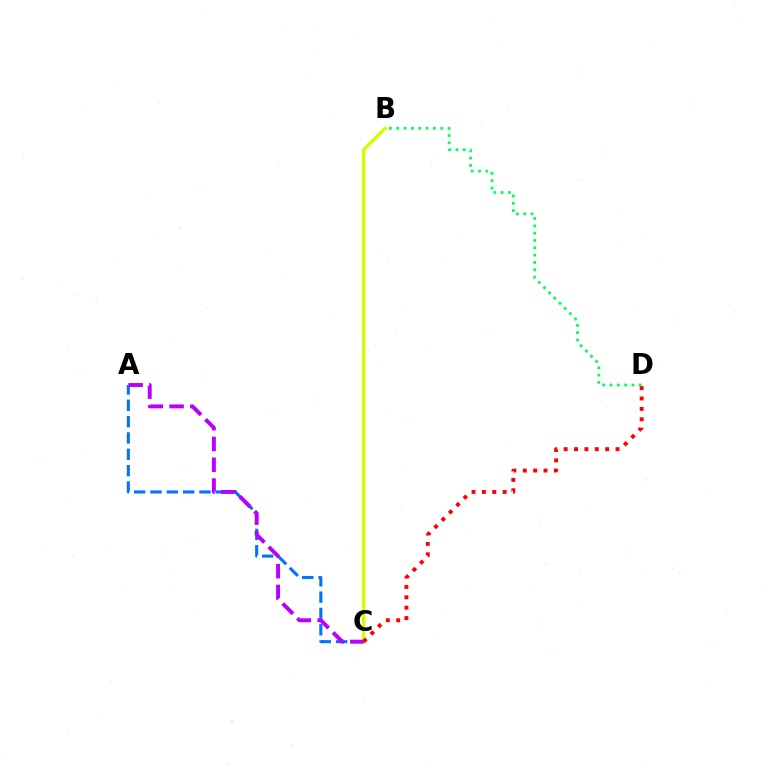{('B', 'C'): [{'color': '#d1ff00', 'line_style': 'solid', 'thickness': 2.44}], ('B', 'D'): [{'color': '#00ff5c', 'line_style': 'dotted', 'thickness': 1.99}], ('A', 'C'): [{'color': '#0074ff', 'line_style': 'dashed', 'thickness': 2.22}, {'color': '#b900ff', 'line_style': 'dashed', 'thickness': 2.82}], ('C', 'D'): [{'color': '#ff0000', 'line_style': 'dotted', 'thickness': 2.82}]}